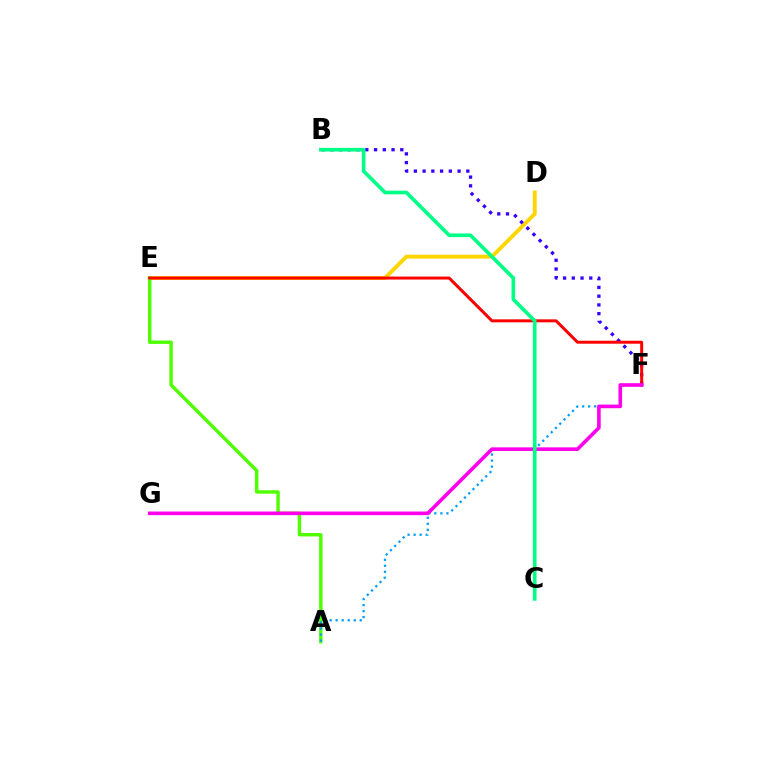{('D', 'E'): [{'color': '#ffd500', 'line_style': 'solid', 'thickness': 2.81}], ('A', 'E'): [{'color': '#4fff00', 'line_style': 'solid', 'thickness': 2.46}], ('B', 'F'): [{'color': '#3700ff', 'line_style': 'dotted', 'thickness': 2.38}], ('A', 'F'): [{'color': '#009eff', 'line_style': 'dotted', 'thickness': 1.64}], ('E', 'F'): [{'color': '#ff0000', 'line_style': 'solid', 'thickness': 2.15}], ('F', 'G'): [{'color': '#ff00ed', 'line_style': 'solid', 'thickness': 2.61}], ('B', 'C'): [{'color': '#00ff86', 'line_style': 'solid', 'thickness': 2.63}]}